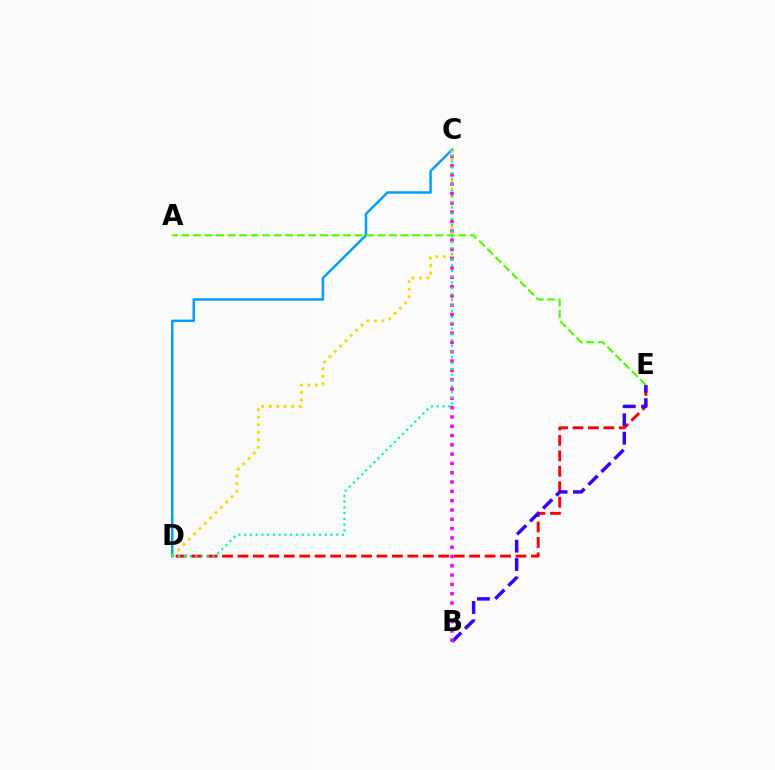{('C', 'D'): [{'color': '#009eff', 'line_style': 'solid', 'thickness': 1.79}, {'color': '#ffd500', 'line_style': 'dotted', 'thickness': 2.05}, {'color': '#00ff86', 'line_style': 'dotted', 'thickness': 1.56}], ('D', 'E'): [{'color': '#ff0000', 'line_style': 'dashed', 'thickness': 2.1}], ('B', 'E'): [{'color': '#3700ff', 'line_style': 'dashed', 'thickness': 2.5}], ('B', 'C'): [{'color': '#ff00ed', 'line_style': 'dotted', 'thickness': 2.53}], ('A', 'E'): [{'color': '#4fff00', 'line_style': 'dashed', 'thickness': 1.57}]}